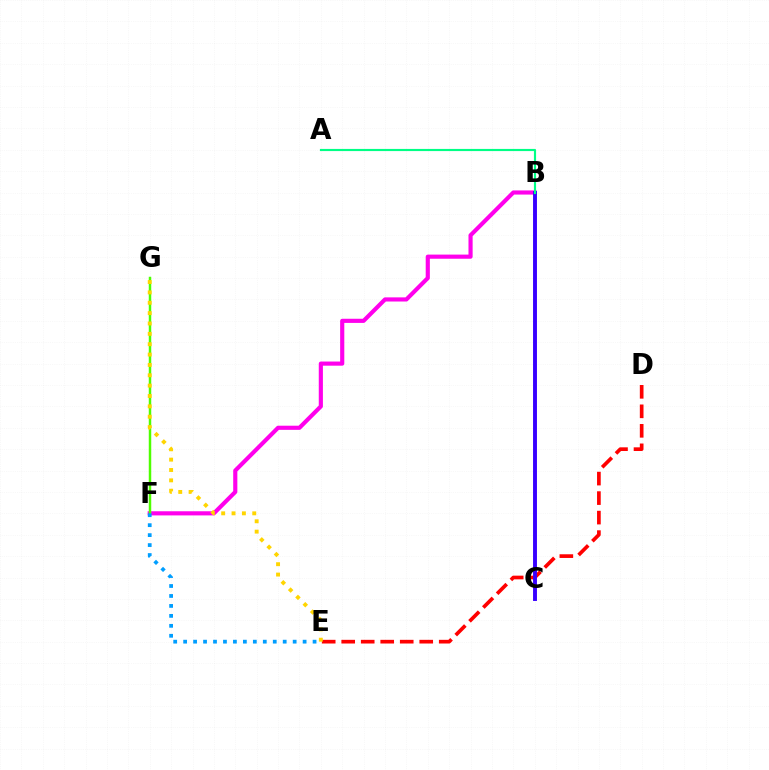{('B', 'F'): [{'color': '#ff00ed', 'line_style': 'solid', 'thickness': 2.98}], ('D', 'E'): [{'color': '#ff0000', 'line_style': 'dashed', 'thickness': 2.65}], ('F', 'G'): [{'color': '#4fff00', 'line_style': 'solid', 'thickness': 1.78}], ('E', 'F'): [{'color': '#009eff', 'line_style': 'dotted', 'thickness': 2.71}], ('E', 'G'): [{'color': '#ffd500', 'line_style': 'dotted', 'thickness': 2.81}], ('B', 'C'): [{'color': '#3700ff', 'line_style': 'solid', 'thickness': 2.81}], ('A', 'B'): [{'color': '#00ff86', 'line_style': 'solid', 'thickness': 1.55}]}